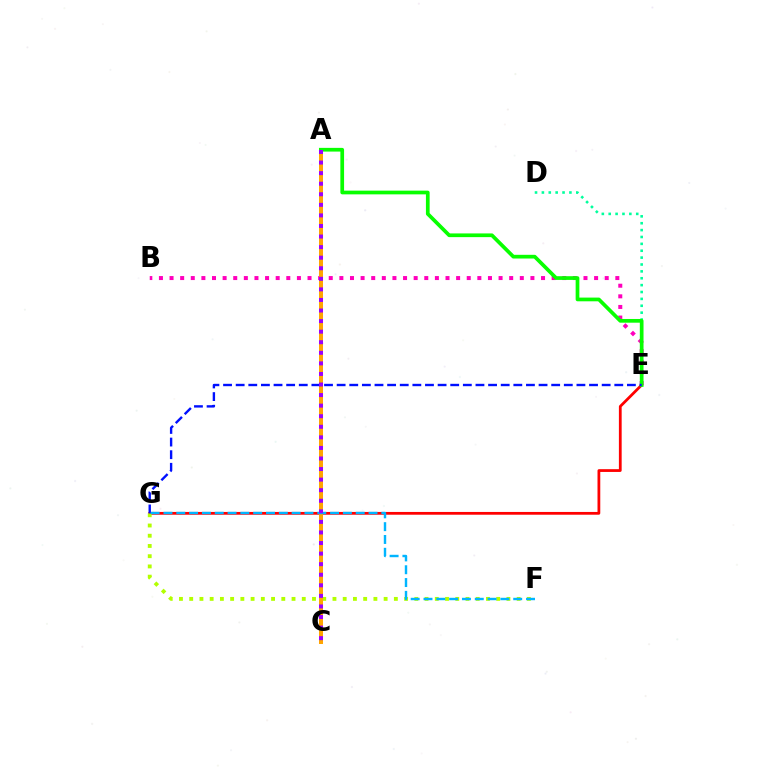{('E', 'G'): [{'color': '#ff0000', 'line_style': 'solid', 'thickness': 2.0}, {'color': '#0010ff', 'line_style': 'dashed', 'thickness': 1.71}], ('D', 'E'): [{'color': '#00ff9d', 'line_style': 'dotted', 'thickness': 1.87}], ('F', 'G'): [{'color': '#b3ff00', 'line_style': 'dotted', 'thickness': 2.78}, {'color': '#00b5ff', 'line_style': 'dashed', 'thickness': 1.74}], ('B', 'E'): [{'color': '#ff00bd', 'line_style': 'dotted', 'thickness': 2.88}], ('A', 'C'): [{'color': '#ffa500', 'line_style': 'solid', 'thickness': 2.88}, {'color': '#9b00ff', 'line_style': 'dotted', 'thickness': 2.87}], ('A', 'E'): [{'color': '#08ff00', 'line_style': 'solid', 'thickness': 2.67}]}